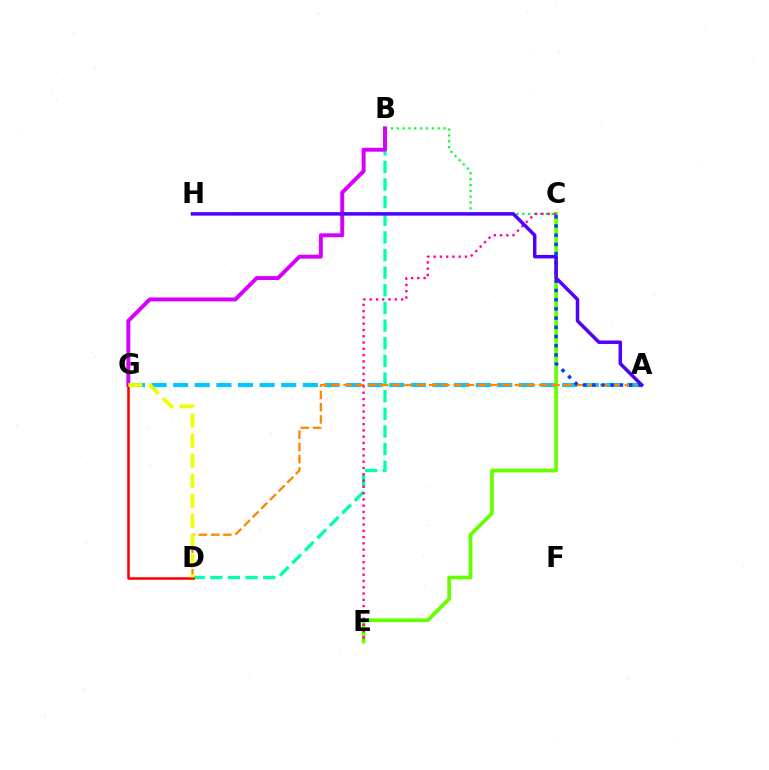{('A', 'G'): [{'color': '#00c7ff', 'line_style': 'dashed', 'thickness': 2.94}], ('B', 'D'): [{'color': '#00ffaf', 'line_style': 'dashed', 'thickness': 2.4}], ('B', 'C'): [{'color': '#00ff27', 'line_style': 'dotted', 'thickness': 1.59}], ('B', 'G'): [{'color': '#d600ff', 'line_style': 'solid', 'thickness': 2.85}], ('C', 'E'): [{'color': '#66ff00', 'line_style': 'solid', 'thickness': 2.67}, {'color': '#ff00a0', 'line_style': 'dotted', 'thickness': 1.7}], ('A', 'D'): [{'color': '#ff8800', 'line_style': 'dashed', 'thickness': 1.66}], ('A', 'C'): [{'color': '#003fff', 'line_style': 'dotted', 'thickness': 2.5}], ('D', 'G'): [{'color': '#ff0000', 'line_style': 'solid', 'thickness': 1.83}, {'color': '#eeff00', 'line_style': 'dashed', 'thickness': 2.72}], ('A', 'H'): [{'color': '#4f00ff', 'line_style': 'solid', 'thickness': 2.52}]}